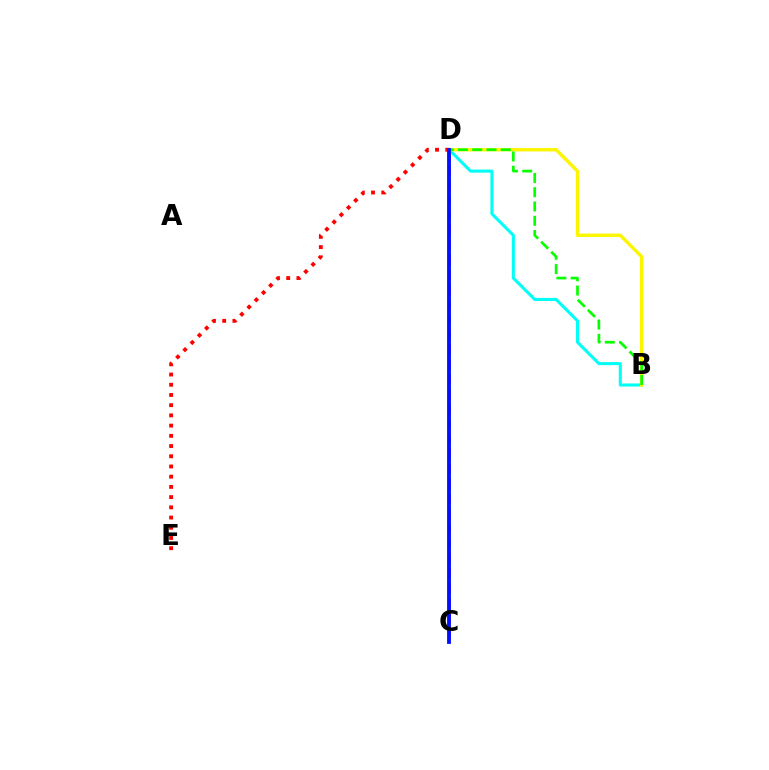{('D', 'E'): [{'color': '#ff0000', 'line_style': 'dotted', 'thickness': 2.78}], ('B', 'D'): [{'color': '#00fff6', 'line_style': 'solid', 'thickness': 2.21}, {'color': '#fcf500', 'line_style': 'solid', 'thickness': 2.44}, {'color': '#08ff00', 'line_style': 'dashed', 'thickness': 1.94}], ('C', 'D'): [{'color': '#ee00ff', 'line_style': 'dashed', 'thickness': 2.03}, {'color': '#0010ff', 'line_style': 'solid', 'thickness': 2.76}]}